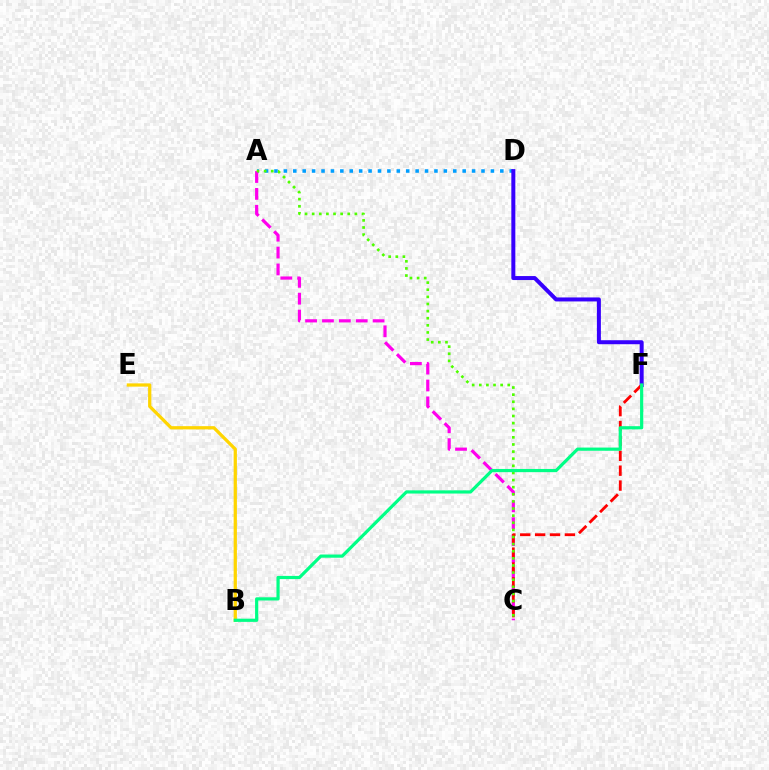{('B', 'E'): [{'color': '#ffd500', 'line_style': 'solid', 'thickness': 2.34}], ('A', 'D'): [{'color': '#009eff', 'line_style': 'dotted', 'thickness': 2.56}], ('D', 'F'): [{'color': '#3700ff', 'line_style': 'solid', 'thickness': 2.88}], ('A', 'C'): [{'color': '#ff00ed', 'line_style': 'dashed', 'thickness': 2.29}, {'color': '#4fff00', 'line_style': 'dotted', 'thickness': 1.93}], ('C', 'F'): [{'color': '#ff0000', 'line_style': 'dashed', 'thickness': 2.02}], ('B', 'F'): [{'color': '#00ff86', 'line_style': 'solid', 'thickness': 2.3}]}